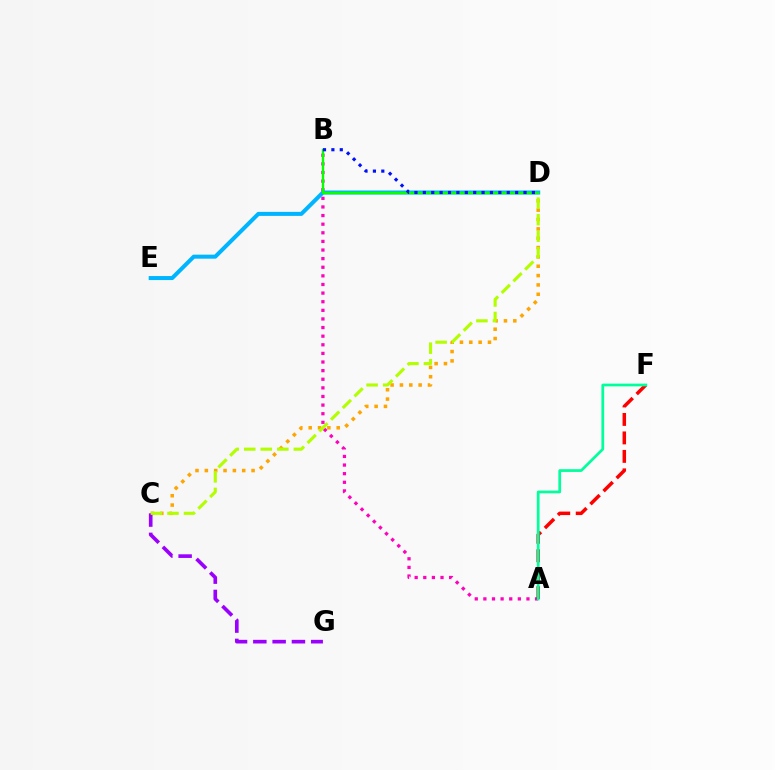{('A', 'B'): [{'color': '#ff00bd', 'line_style': 'dotted', 'thickness': 2.34}], ('C', 'D'): [{'color': '#ffa500', 'line_style': 'dotted', 'thickness': 2.54}, {'color': '#b3ff00', 'line_style': 'dashed', 'thickness': 2.25}], ('A', 'F'): [{'color': '#ff0000', 'line_style': 'dashed', 'thickness': 2.51}, {'color': '#00ff9d', 'line_style': 'solid', 'thickness': 1.97}], ('D', 'E'): [{'color': '#00b5ff', 'line_style': 'solid', 'thickness': 2.89}], ('B', 'D'): [{'color': '#08ff00', 'line_style': 'solid', 'thickness': 1.72}, {'color': '#0010ff', 'line_style': 'dotted', 'thickness': 2.28}], ('C', 'G'): [{'color': '#9b00ff', 'line_style': 'dashed', 'thickness': 2.62}]}